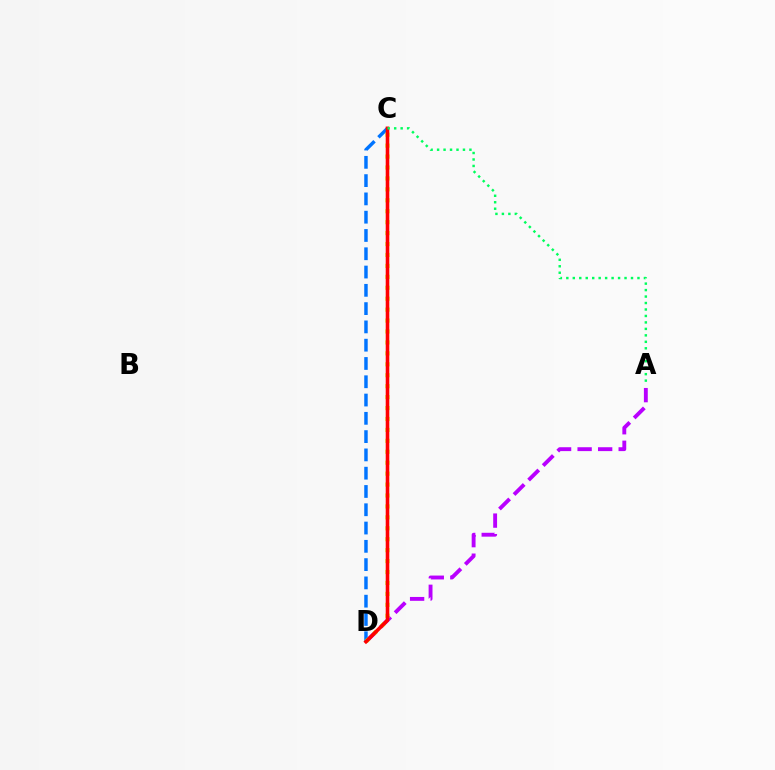{('A', 'D'): [{'color': '#b900ff', 'line_style': 'dashed', 'thickness': 2.79}], ('C', 'D'): [{'color': '#0074ff', 'line_style': 'dashed', 'thickness': 2.48}, {'color': '#d1ff00', 'line_style': 'dotted', 'thickness': 2.97}, {'color': '#ff0000', 'line_style': 'solid', 'thickness': 2.58}], ('A', 'C'): [{'color': '#00ff5c', 'line_style': 'dotted', 'thickness': 1.76}]}